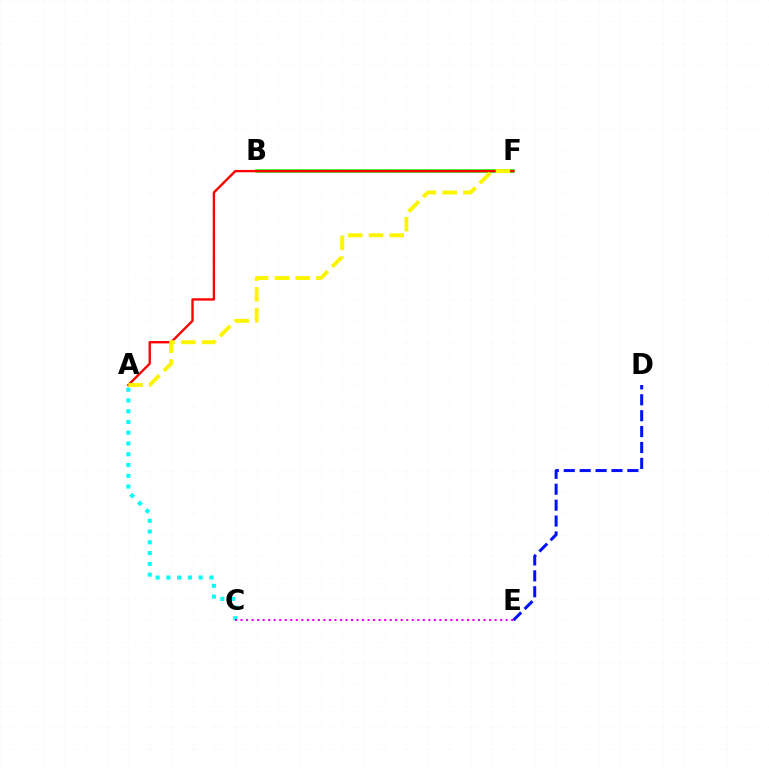{('D', 'E'): [{'color': '#0010ff', 'line_style': 'dashed', 'thickness': 2.16}], ('A', 'C'): [{'color': '#00fff6', 'line_style': 'dotted', 'thickness': 2.93}], ('B', 'F'): [{'color': '#08ff00', 'line_style': 'solid', 'thickness': 2.55}], ('A', 'F'): [{'color': '#ff0000', 'line_style': 'solid', 'thickness': 1.7}, {'color': '#fcf500', 'line_style': 'dashed', 'thickness': 2.82}], ('C', 'E'): [{'color': '#ee00ff', 'line_style': 'dotted', 'thickness': 1.5}]}